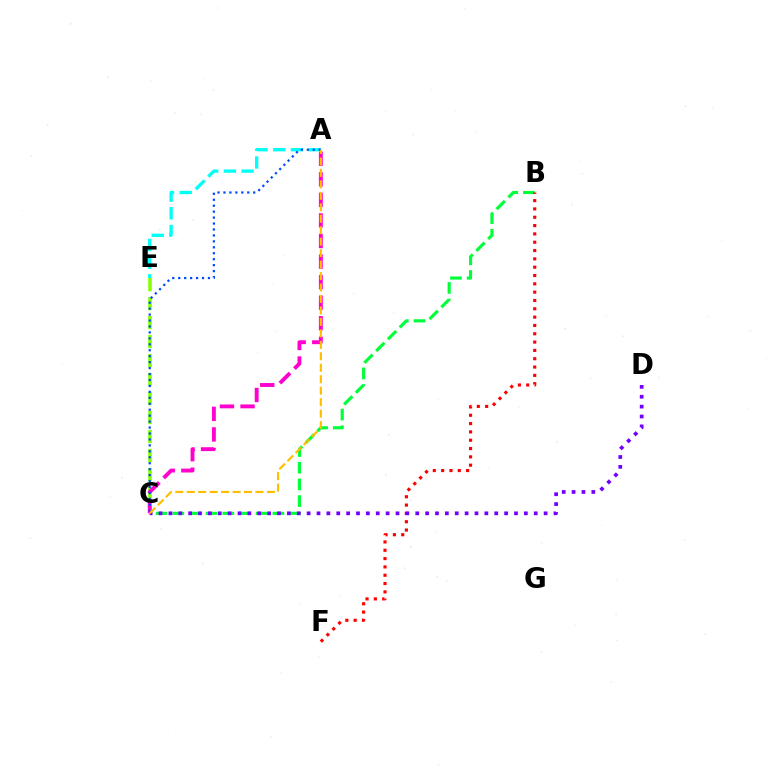{('A', 'E'): [{'color': '#00fff6', 'line_style': 'dashed', 'thickness': 2.4}], ('B', 'C'): [{'color': '#00ff39', 'line_style': 'dashed', 'thickness': 2.27}], ('C', 'E'): [{'color': '#84ff00', 'line_style': 'dashed', 'thickness': 2.58}], ('A', 'C'): [{'color': '#ff00cf', 'line_style': 'dashed', 'thickness': 2.79}, {'color': '#004bff', 'line_style': 'dotted', 'thickness': 1.62}, {'color': '#ffbd00', 'line_style': 'dashed', 'thickness': 1.56}], ('B', 'F'): [{'color': '#ff0000', 'line_style': 'dotted', 'thickness': 2.26}], ('C', 'D'): [{'color': '#7200ff', 'line_style': 'dotted', 'thickness': 2.68}]}